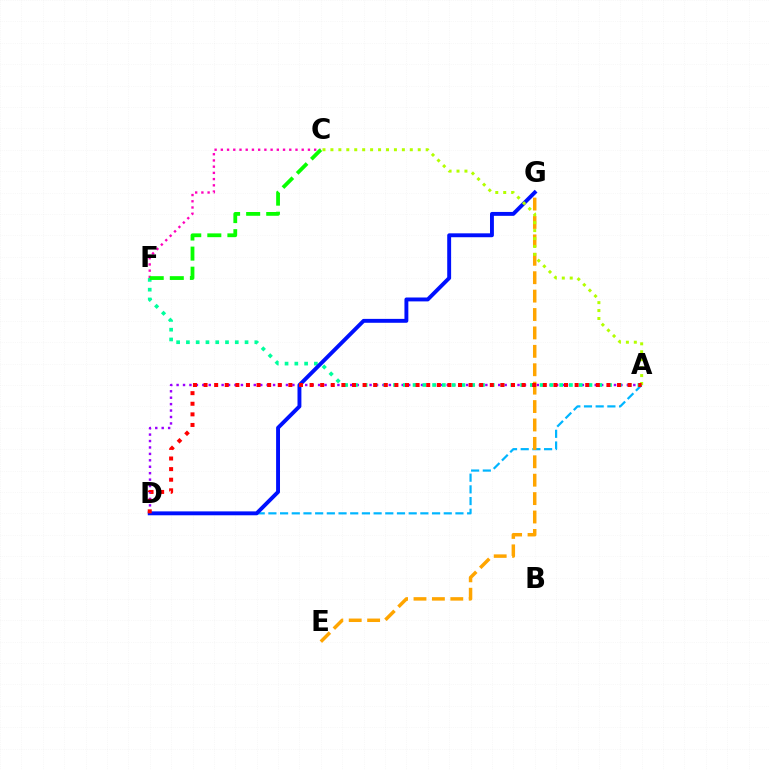{('C', 'F'): [{'color': '#ff00bd', 'line_style': 'dotted', 'thickness': 1.69}, {'color': '#08ff00', 'line_style': 'dashed', 'thickness': 2.73}], ('A', 'D'): [{'color': '#9b00ff', 'line_style': 'dotted', 'thickness': 1.75}, {'color': '#00b5ff', 'line_style': 'dashed', 'thickness': 1.59}, {'color': '#ff0000', 'line_style': 'dotted', 'thickness': 2.88}], ('A', 'F'): [{'color': '#00ff9d', 'line_style': 'dotted', 'thickness': 2.66}], ('D', 'G'): [{'color': '#0010ff', 'line_style': 'solid', 'thickness': 2.81}], ('E', 'G'): [{'color': '#ffa500', 'line_style': 'dashed', 'thickness': 2.5}], ('A', 'C'): [{'color': '#b3ff00', 'line_style': 'dotted', 'thickness': 2.16}]}